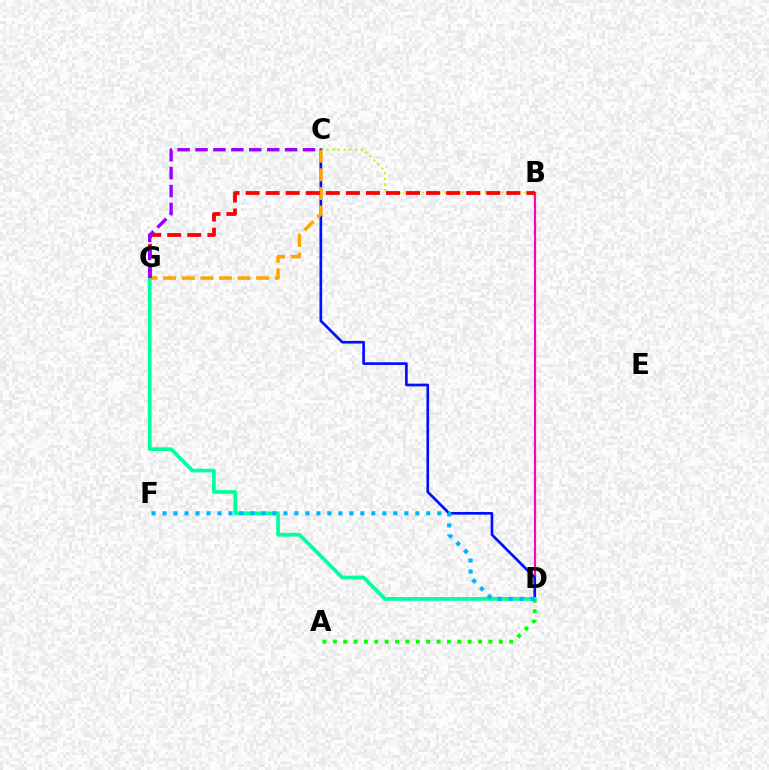{('B', 'C'): [{'color': '#b3ff00', 'line_style': 'dotted', 'thickness': 1.55}], ('B', 'D'): [{'color': '#ff00bd', 'line_style': 'solid', 'thickness': 1.56}], ('C', 'D'): [{'color': '#0010ff', 'line_style': 'solid', 'thickness': 1.93}], ('D', 'G'): [{'color': '#00ff9d', 'line_style': 'solid', 'thickness': 2.66}], ('C', 'G'): [{'color': '#ffa500', 'line_style': 'dashed', 'thickness': 2.53}, {'color': '#9b00ff', 'line_style': 'dashed', 'thickness': 2.44}], ('A', 'D'): [{'color': '#08ff00', 'line_style': 'dotted', 'thickness': 2.82}], ('B', 'G'): [{'color': '#ff0000', 'line_style': 'dashed', 'thickness': 2.73}], ('D', 'F'): [{'color': '#00b5ff', 'line_style': 'dotted', 'thickness': 2.99}]}